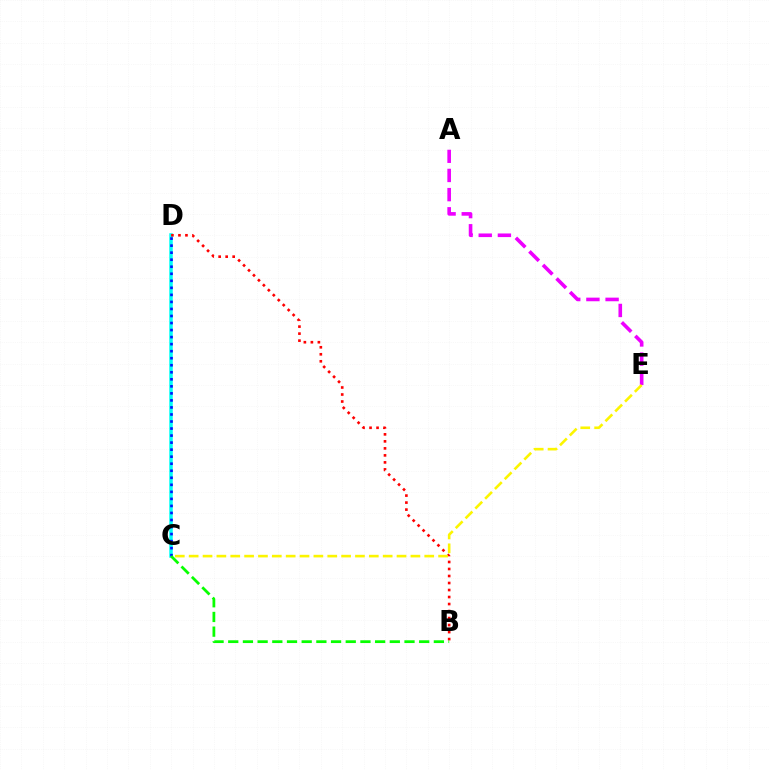{('C', 'D'): [{'color': '#00fff6', 'line_style': 'solid', 'thickness': 2.53}, {'color': '#0010ff', 'line_style': 'dotted', 'thickness': 1.91}], ('A', 'E'): [{'color': '#ee00ff', 'line_style': 'dashed', 'thickness': 2.61}], ('B', 'D'): [{'color': '#ff0000', 'line_style': 'dotted', 'thickness': 1.9}], ('C', 'E'): [{'color': '#fcf500', 'line_style': 'dashed', 'thickness': 1.88}], ('B', 'C'): [{'color': '#08ff00', 'line_style': 'dashed', 'thickness': 2.0}]}